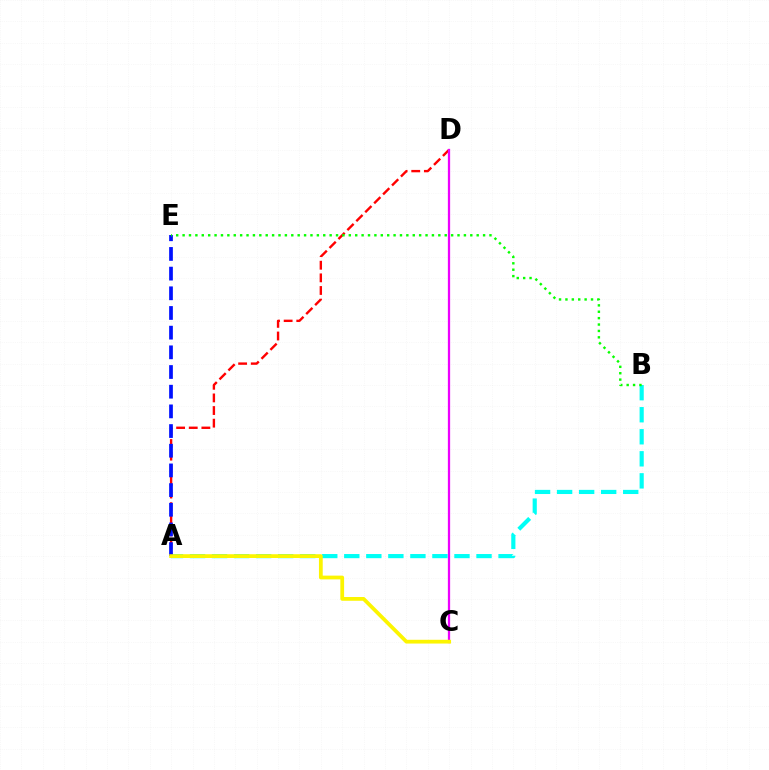{('A', 'D'): [{'color': '#ff0000', 'line_style': 'dashed', 'thickness': 1.72}], ('C', 'D'): [{'color': '#ee00ff', 'line_style': 'solid', 'thickness': 1.63}], ('A', 'B'): [{'color': '#00fff6', 'line_style': 'dashed', 'thickness': 2.99}], ('A', 'E'): [{'color': '#0010ff', 'line_style': 'dashed', 'thickness': 2.67}], ('B', 'E'): [{'color': '#08ff00', 'line_style': 'dotted', 'thickness': 1.74}], ('A', 'C'): [{'color': '#fcf500', 'line_style': 'solid', 'thickness': 2.71}]}